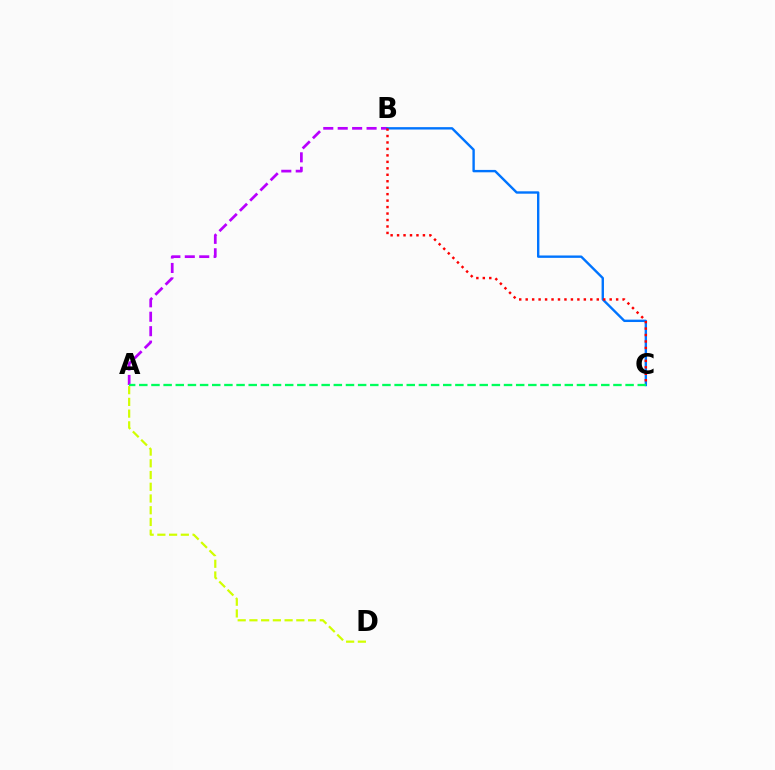{('A', 'B'): [{'color': '#b900ff', 'line_style': 'dashed', 'thickness': 1.96}], ('B', 'C'): [{'color': '#0074ff', 'line_style': 'solid', 'thickness': 1.72}, {'color': '#ff0000', 'line_style': 'dotted', 'thickness': 1.76}], ('A', 'C'): [{'color': '#00ff5c', 'line_style': 'dashed', 'thickness': 1.65}], ('A', 'D'): [{'color': '#d1ff00', 'line_style': 'dashed', 'thickness': 1.59}]}